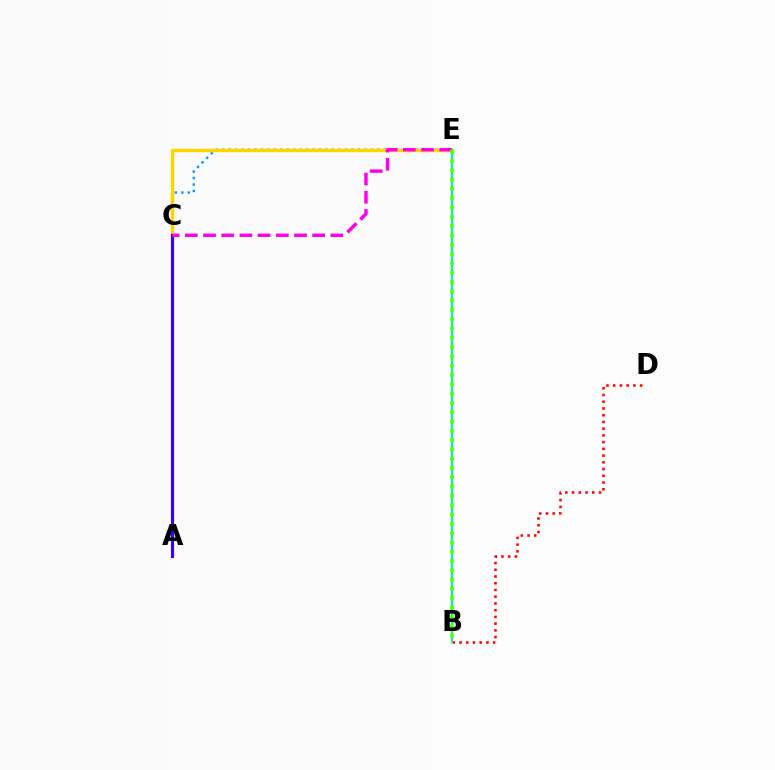{('C', 'E'): [{'color': '#009eff', 'line_style': 'dotted', 'thickness': 1.76}, {'color': '#ffd500', 'line_style': 'solid', 'thickness': 2.49}, {'color': '#ff00ed', 'line_style': 'dashed', 'thickness': 2.47}], ('B', 'D'): [{'color': '#ff0000', 'line_style': 'dotted', 'thickness': 1.83}], ('A', 'C'): [{'color': '#3700ff', 'line_style': 'solid', 'thickness': 2.25}], ('B', 'E'): [{'color': '#00ff86', 'line_style': 'solid', 'thickness': 1.59}, {'color': '#4fff00', 'line_style': 'dotted', 'thickness': 2.53}]}